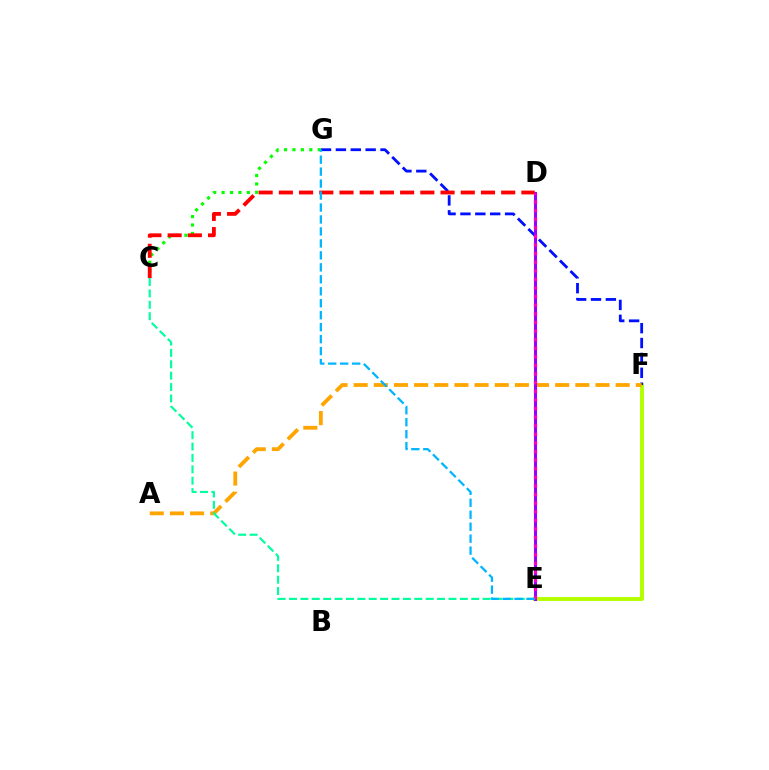{('E', 'F'): [{'color': '#b3ff00', 'line_style': 'solid', 'thickness': 2.82}], ('F', 'G'): [{'color': '#0010ff', 'line_style': 'dashed', 'thickness': 2.02}], ('A', 'F'): [{'color': '#ffa500', 'line_style': 'dashed', 'thickness': 2.74}], ('D', 'E'): [{'color': '#9b00ff', 'line_style': 'solid', 'thickness': 2.19}, {'color': '#ff00bd', 'line_style': 'dotted', 'thickness': 2.34}], ('C', 'G'): [{'color': '#08ff00', 'line_style': 'dotted', 'thickness': 2.29}], ('C', 'D'): [{'color': '#ff0000', 'line_style': 'dashed', 'thickness': 2.75}], ('C', 'E'): [{'color': '#00ff9d', 'line_style': 'dashed', 'thickness': 1.55}], ('E', 'G'): [{'color': '#00b5ff', 'line_style': 'dashed', 'thickness': 1.63}]}